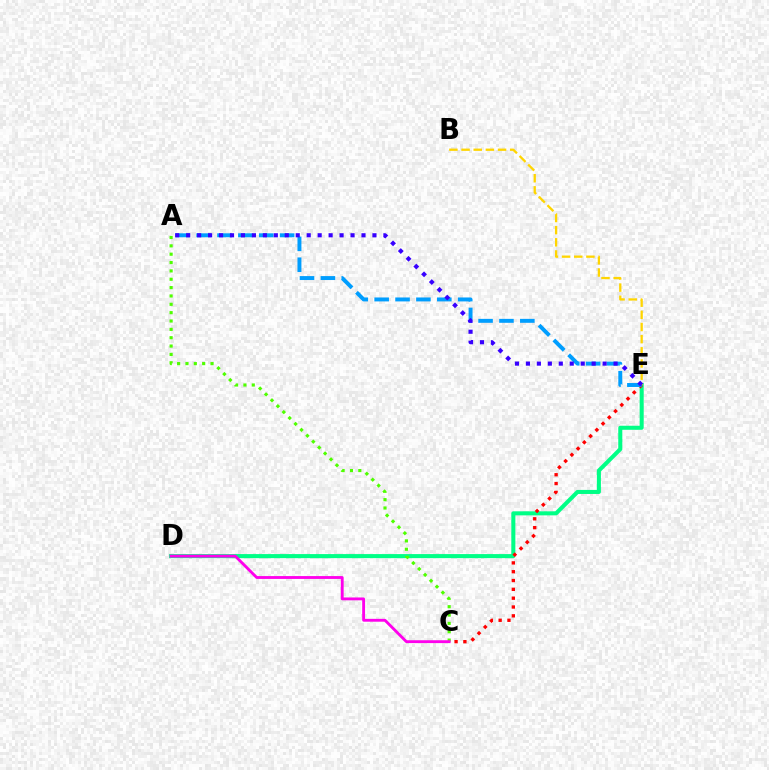{('D', 'E'): [{'color': '#00ff86', 'line_style': 'solid', 'thickness': 2.91}], ('C', 'E'): [{'color': '#ff0000', 'line_style': 'dotted', 'thickness': 2.4}], ('A', 'E'): [{'color': '#009eff', 'line_style': 'dashed', 'thickness': 2.84}, {'color': '#3700ff', 'line_style': 'dotted', 'thickness': 2.98}], ('B', 'E'): [{'color': '#ffd500', 'line_style': 'dashed', 'thickness': 1.65}], ('A', 'C'): [{'color': '#4fff00', 'line_style': 'dotted', 'thickness': 2.27}], ('C', 'D'): [{'color': '#ff00ed', 'line_style': 'solid', 'thickness': 2.05}]}